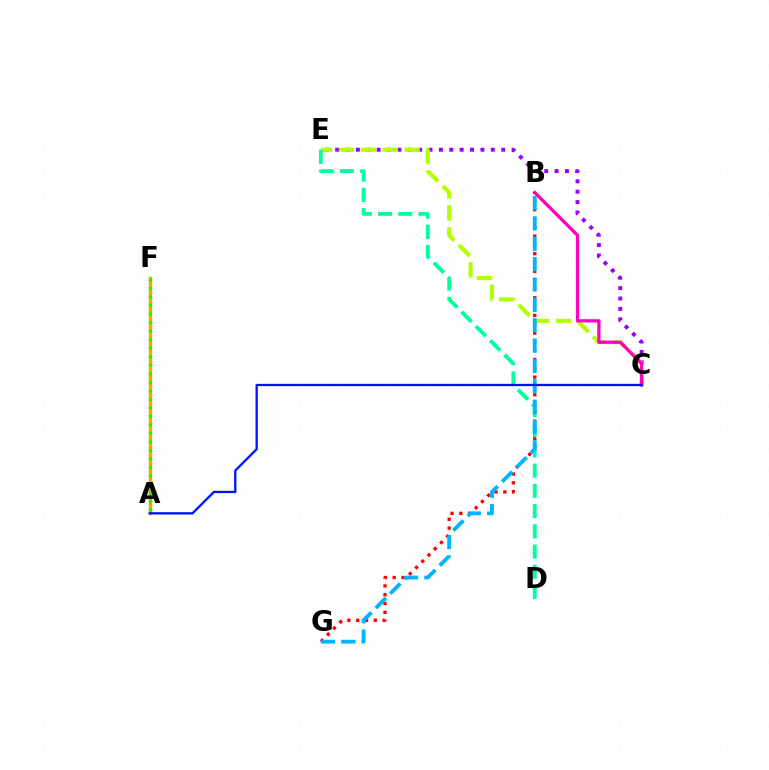{('C', 'E'): [{'color': '#9b00ff', 'line_style': 'dotted', 'thickness': 2.82}, {'color': '#b3ff00', 'line_style': 'dashed', 'thickness': 2.98}], ('A', 'F'): [{'color': '#ffa500', 'line_style': 'solid', 'thickness': 2.48}, {'color': '#08ff00', 'line_style': 'dotted', 'thickness': 2.31}], ('D', 'E'): [{'color': '#00ff9d', 'line_style': 'dashed', 'thickness': 2.75}], ('B', 'C'): [{'color': '#ff00bd', 'line_style': 'solid', 'thickness': 2.35}], ('B', 'G'): [{'color': '#ff0000', 'line_style': 'dotted', 'thickness': 2.39}, {'color': '#00b5ff', 'line_style': 'dashed', 'thickness': 2.77}], ('A', 'C'): [{'color': '#0010ff', 'line_style': 'solid', 'thickness': 1.66}]}